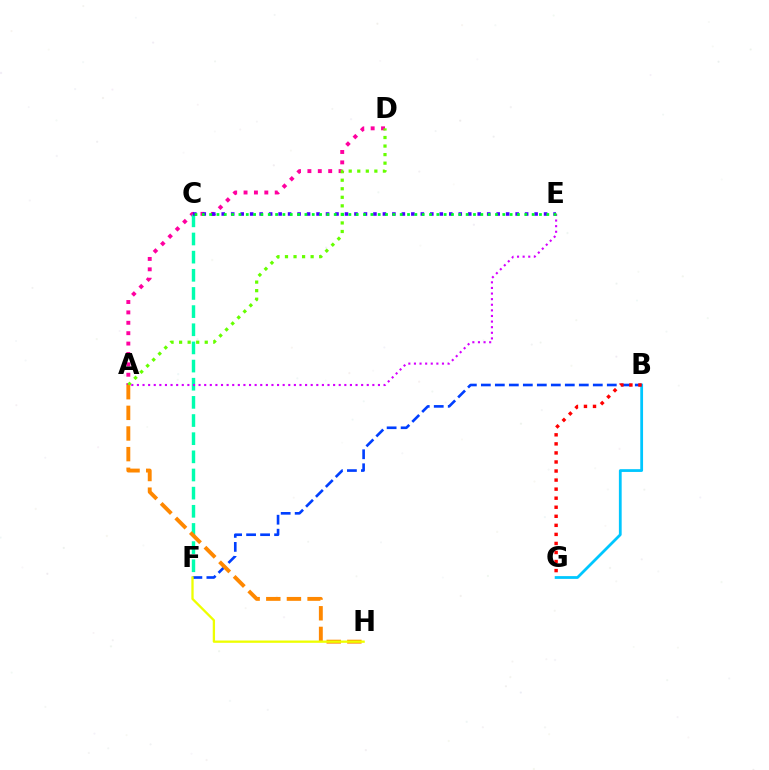{('A', 'D'): [{'color': '#ff00a0', 'line_style': 'dotted', 'thickness': 2.82}, {'color': '#66ff00', 'line_style': 'dotted', 'thickness': 2.32}], ('B', 'G'): [{'color': '#00c7ff', 'line_style': 'solid', 'thickness': 2.0}, {'color': '#ff0000', 'line_style': 'dotted', 'thickness': 2.46}], ('C', 'F'): [{'color': '#00ffaf', 'line_style': 'dashed', 'thickness': 2.47}], ('B', 'F'): [{'color': '#003fff', 'line_style': 'dashed', 'thickness': 1.9}], ('A', 'E'): [{'color': '#d600ff', 'line_style': 'dotted', 'thickness': 1.52}], ('C', 'E'): [{'color': '#4f00ff', 'line_style': 'dotted', 'thickness': 2.58}, {'color': '#00ff27', 'line_style': 'dotted', 'thickness': 1.99}], ('A', 'H'): [{'color': '#ff8800', 'line_style': 'dashed', 'thickness': 2.8}], ('F', 'H'): [{'color': '#eeff00', 'line_style': 'solid', 'thickness': 1.66}]}